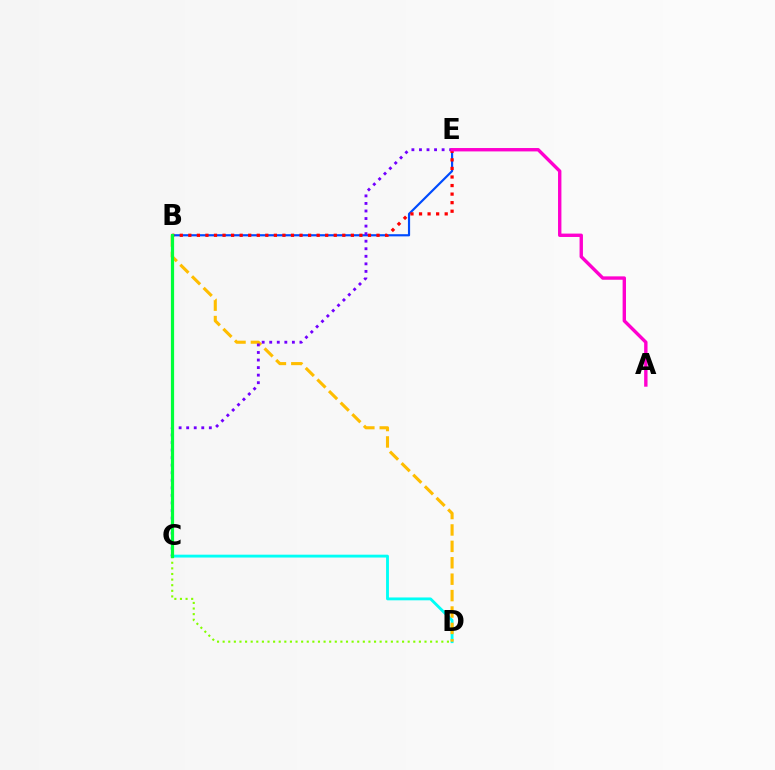{('C', 'D'): [{'color': '#84ff00', 'line_style': 'dotted', 'thickness': 1.52}, {'color': '#00fff6', 'line_style': 'solid', 'thickness': 2.06}], ('B', 'E'): [{'color': '#004bff', 'line_style': 'solid', 'thickness': 1.56}, {'color': '#ff0000', 'line_style': 'dotted', 'thickness': 2.32}], ('B', 'D'): [{'color': '#ffbd00', 'line_style': 'dashed', 'thickness': 2.23}], ('C', 'E'): [{'color': '#7200ff', 'line_style': 'dotted', 'thickness': 2.05}], ('B', 'C'): [{'color': '#00ff39', 'line_style': 'solid', 'thickness': 2.31}], ('A', 'E'): [{'color': '#ff00cf', 'line_style': 'solid', 'thickness': 2.44}]}